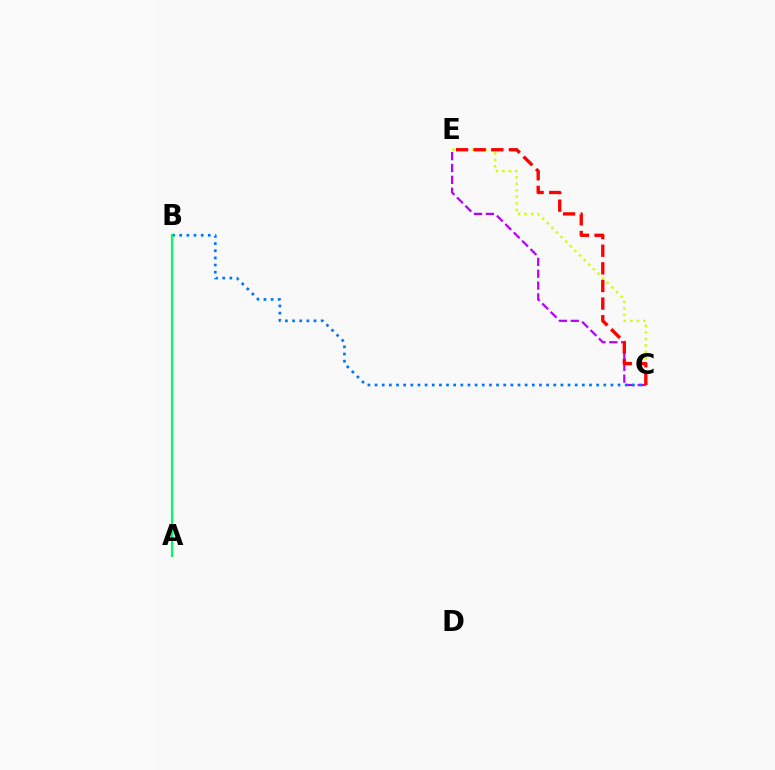{('C', 'E'): [{'color': '#d1ff00', 'line_style': 'dotted', 'thickness': 1.77}, {'color': '#b900ff', 'line_style': 'dashed', 'thickness': 1.61}, {'color': '#ff0000', 'line_style': 'dashed', 'thickness': 2.39}], ('B', 'C'): [{'color': '#0074ff', 'line_style': 'dotted', 'thickness': 1.94}], ('A', 'B'): [{'color': '#00ff5c', 'line_style': 'solid', 'thickness': 1.58}]}